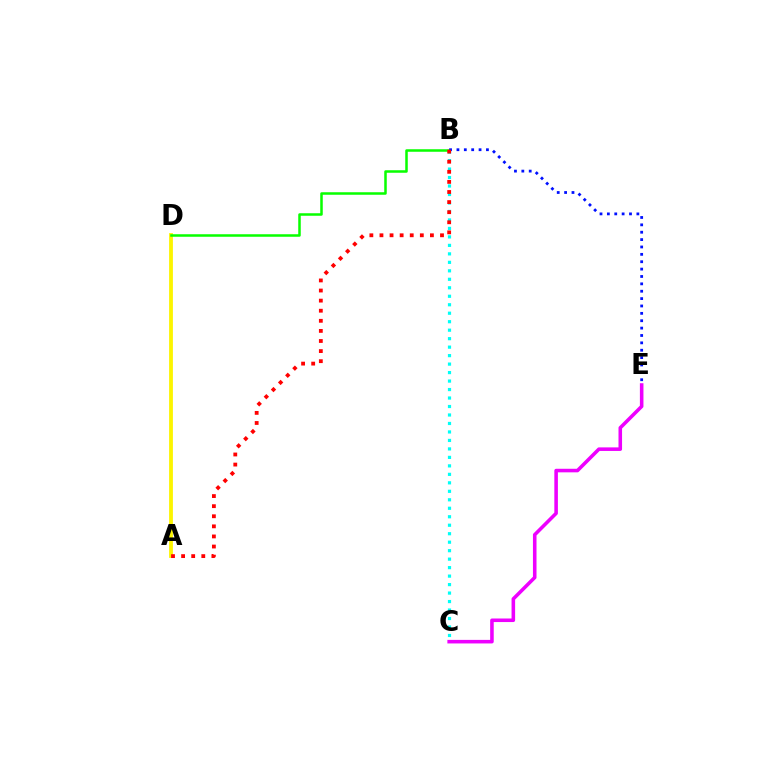{('A', 'D'): [{'color': '#fcf500', 'line_style': 'solid', 'thickness': 2.74}], ('B', 'D'): [{'color': '#08ff00', 'line_style': 'solid', 'thickness': 1.81}], ('B', 'E'): [{'color': '#0010ff', 'line_style': 'dotted', 'thickness': 2.0}], ('B', 'C'): [{'color': '#00fff6', 'line_style': 'dotted', 'thickness': 2.3}], ('C', 'E'): [{'color': '#ee00ff', 'line_style': 'solid', 'thickness': 2.56}], ('A', 'B'): [{'color': '#ff0000', 'line_style': 'dotted', 'thickness': 2.74}]}